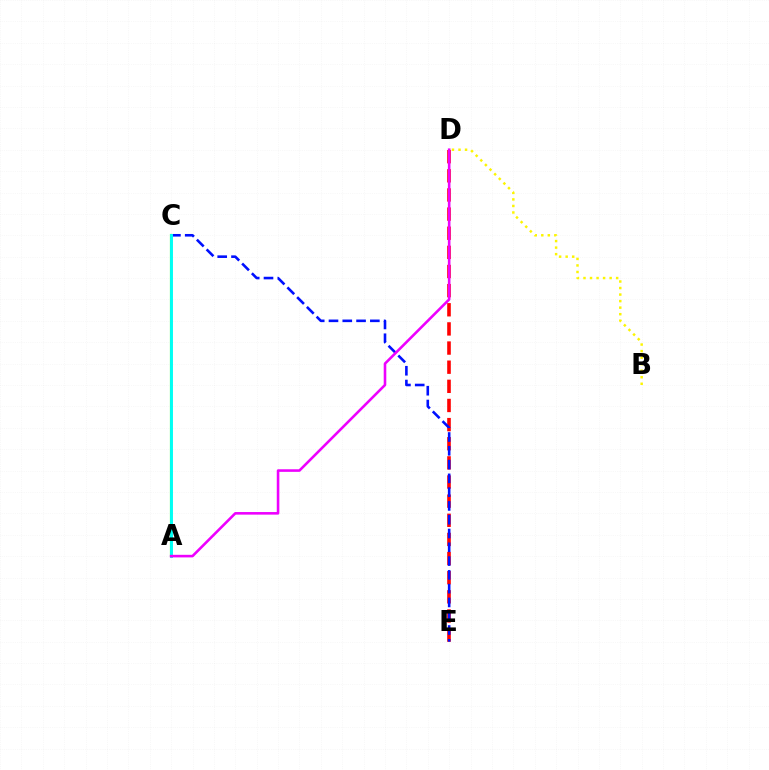{('B', 'D'): [{'color': '#fcf500', 'line_style': 'dotted', 'thickness': 1.78}], ('A', 'C'): [{'color': '#08ff00', 'line_style': 'solid', 'thickness': 1.55}, {'color': '#00fff6', 'line_style': 'solid', 'thickness': 2.11}], ('D', 'E'): [{'color': '#ff0000', 'line_style': 'dashed', 'thickness': 2.6}], ('C', 'E'): [{'color': '#0010ff', 'line_style': 'dashed', 'thickness': 1.87}], ('A', 'D'): [{'color': '#ee00ff', 'line_style': 'solid', 'thickness': 1.86}]}